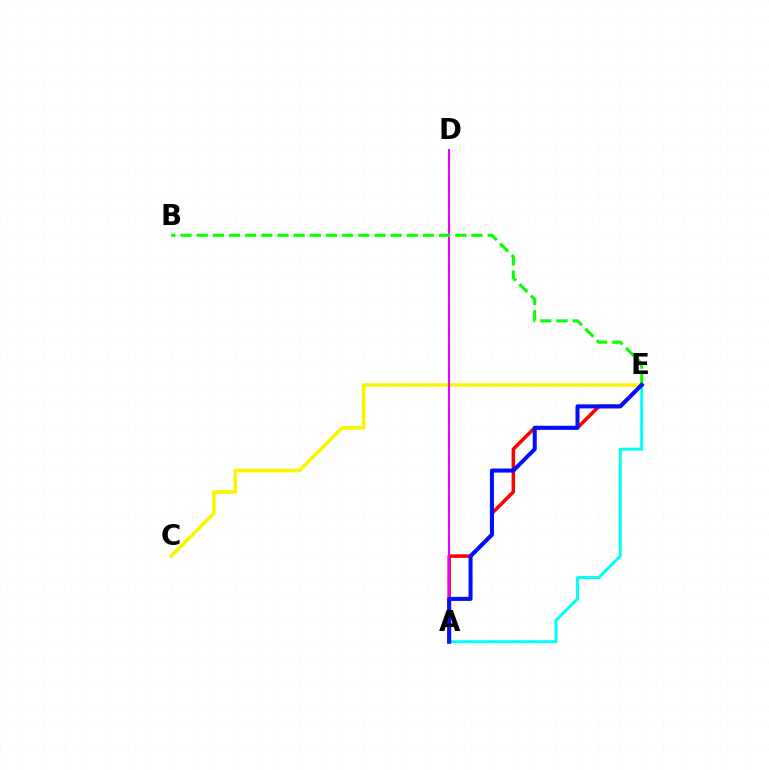{('C', 'E'): [{'color': '#fcf500', 'line_style': 'solid', 'thickness': 2.57}], ('A', 'E'): [{'color': '#00fff6', 'line_style': 'solid', 'thickness': 2.09}, {'color': '#ff0000', 'line_style': 'solid', 'thickness': 2.53}, {'color': '#0010ff', 'line_style': 'solid', 'thickness': 2.91}], ('A', 'D'): [{'color': '#ee00ff', 'line_style': 'solid', 'thickness': 1.5}], ('B', 'E'): [{'color': '#08ff00', 'line_style': 'dashed', 'thickness': 2.2}]}